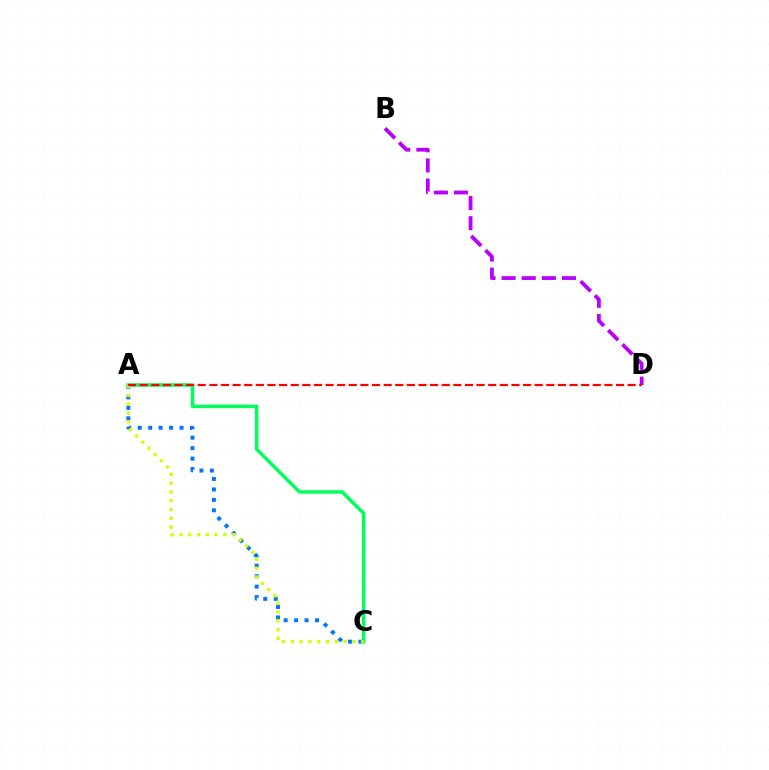{('A', 'C'): [{'color': '#00ff5c', 'line_style': 'solid', 'thickness': 2.51}, {'color': '#0074ff', 'line_style': 'dotted', 'thickness': 2.84}, {'color': '#d1ff00', 'line_style': 'dotted', 'thickness': 2.39}], ('B', 'D'): [{'color': '#b900ff', 'line_style': 'dashed', 'thickness': 2.73}], ('A', 'D'): [{'color': '#ff0000', 'line_style': 'dashed', 'thickness': 1.58}]}